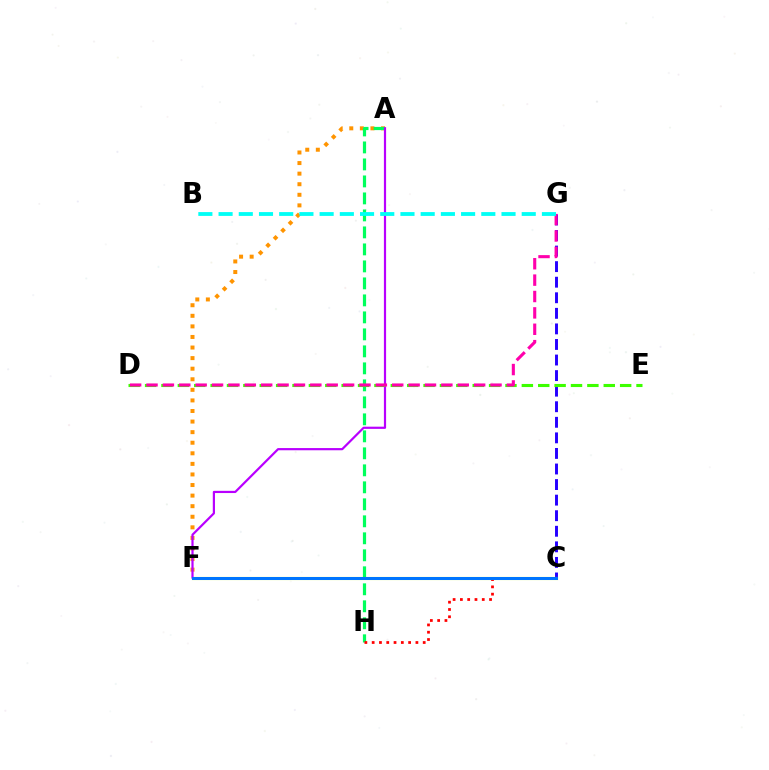{('C', 'G'): [{'color': '#2500ff', 'line_style': 'dashed', 'thickness': 2.11}], ('C', 'F'): [{'color': '#d1ff00', 'line_style': 'solid', 'thickness': 2.25}, {'color': '#0074ff', 'line_style': 'solid', 'thickness': 2.16}], ('A', 'F'): [{'color': '#ff9400', 'line_style': 'dotted', 'thickness': 2.87}, {'color': '#b900ff', 'line_style': 'solid', 'thickness': 1.58}], ('A', 'H'): [{'color': '#00ff5c', 'line_style': 'dashed', 'thickness': 2.31}], ('C', 'H'): [{'color': '#ff0000', 'line_style': 'dotted', 'thickness': 1.98}], ('D', 'E'): [{'color': '#3dff00', 'line_style': 'dashed', 'thickness': 2.23}], ('D', 'G'): [{'color': '#ff00ac', 'line_style': 'dashed', 'thickness': 2.23}], ('B', 'G'): [{'color': '#00fff6', 'line_style': 'dashed', 'thickness': 2.75}]}